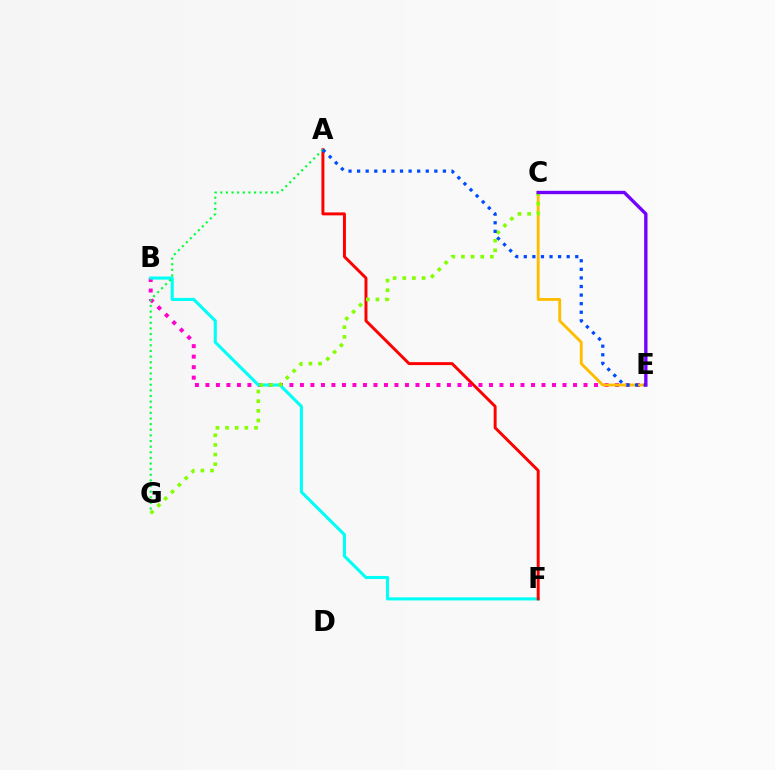{('B', 'E'): [{'color': '#ff00cf', 'line_style': 'dotted', 'thickness': 2.85}], ('B', 'F'): [{'color': '#00fff6', 'line_style': 'solid', 'thickness': 2.22}], ('C', 'E'): [{'color': '#ffbd00', 'line_style': 'solid', 'thickness': 2.06}, {'color': '#7200ff', 'line_style': 'solid', 'thickness': 2.41}], ('A', 'F'): [{'color': '#ff0000', 'line_style': 'solid', 'thickness': 2.12}], ('A', 'G'): [{'color': '#00ff39', 'line_style': 'dotted', 'thickness': 1.53}], ('C', 'G'): [{'color': '#84ff00', 'line_style': 'dotted', 'thickness': 2.62}], ('A', 'E'): [{'color': '#004bff', 'line_style': 'dotted', 'thickness': 2.33}]}